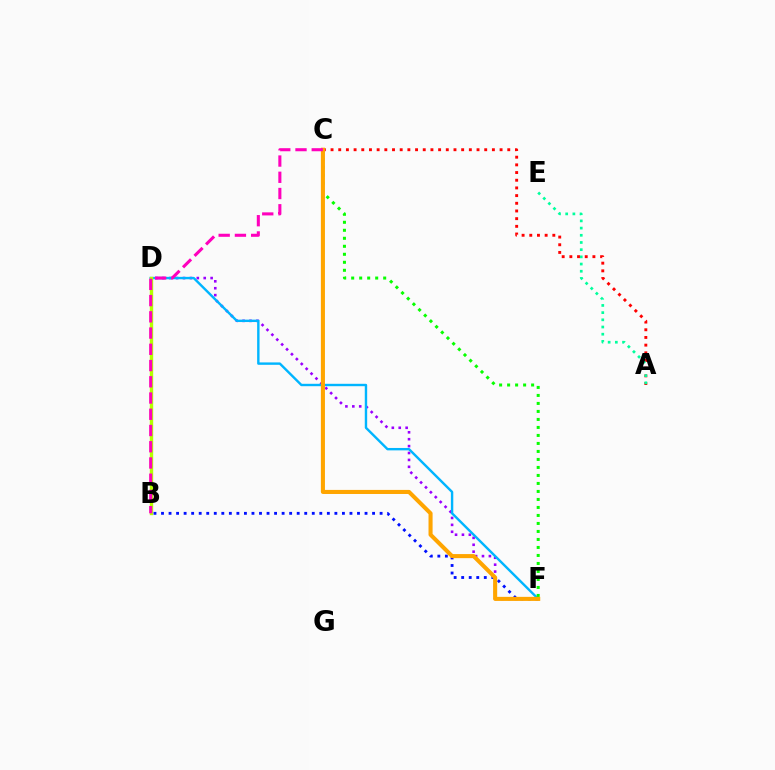{('D', 'F'): [{'color': '#9b00ff', 'line_style': 'dotted', 'thickness': 1.88}, {'color': '#00b5ff', 'line_style': 'solid', 'thickness': 1.73}], ('A', 'C'): [{'color': '#ff0000', 'line_style': 'dotted', 'thickness': 2.09}], ('B', 'D'): [{'color': '#b3ff00', 'line_style': 'solid', 'thickness': 2.44}], ('B', 'F'): [{'color': '#0010ff', 'line_style': 'dotted', 'thickness': 2.05}], ('A', 'E'): [{'color': '#00ff9d', 'line_style': 'dotted', 'thickness': 1.95}], ('C', 'F'): [{'color': '#08ff00', 'line_style': 'dotted', 'thickness': 2.17}, {'color': '#ffa500', 'line_style': 'solid', 'thickness': 2.93}], ('B', 'C'): [{'color': '#ff00bd', 'line_style': 'dashed', 'thickness': 2.21}]}